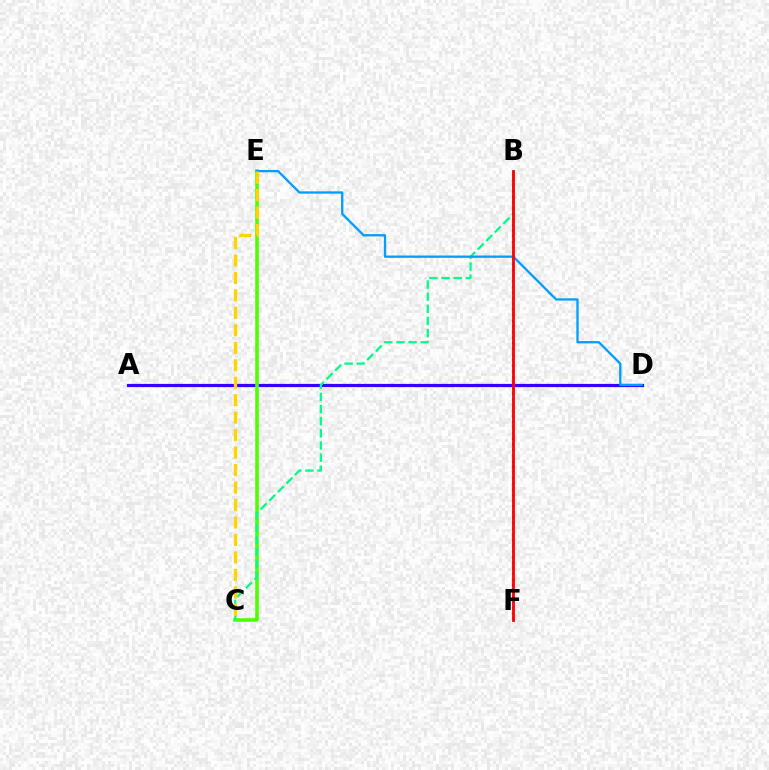{('A', 'D'): [{'color': '#3700ff', 'line_style': 'solid', 'thickness': 2.31}], ('C', 'E'): [{'color': '#4fff00', 'line_style': 'solid', 'thickness': 2.58}, {'color': '#ffd500', 'line_style': 'dashed', 'thickness': 2.37}], ('B', 'C'): [{'color': '#00ff86', 'line_style': 'dashed', 'thickness': 1.65}], ('B', 'F'): [{'color': '#ff00ed', 'line_style': 'dotted', 'thickness': 1.53}, {'color': '#ff0000', 'line_style': 'solid', 'thickness': 2.01}], ('D', 'E'): [{'color': '#009eff', 'line_style': 'solid', 'thickness': 1.66}]}